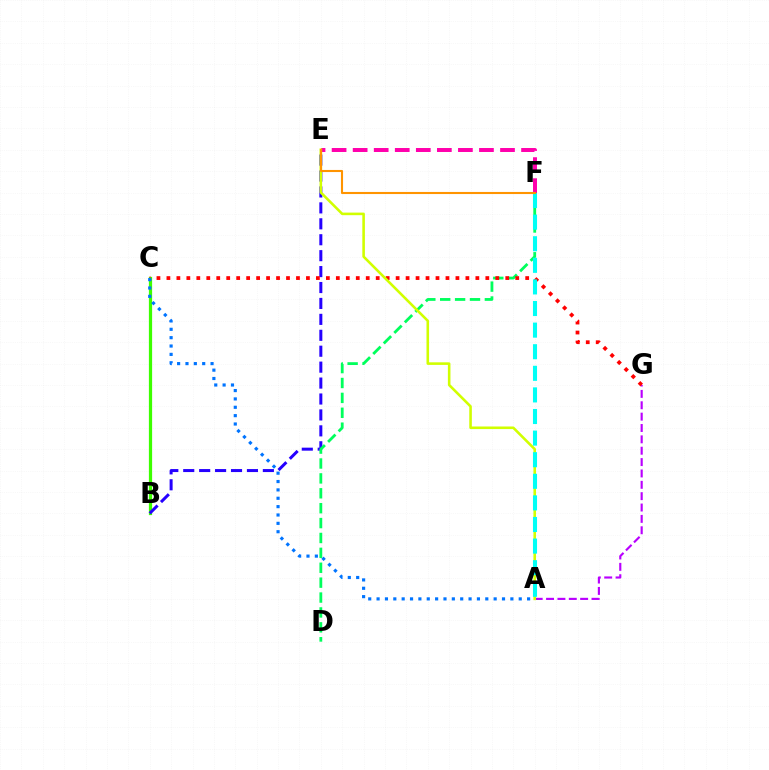{('B', 'C'): [{'color': '#3dff00', 'line_style': 'solid', 'thickness': 2.32}], ('A', 'G'): [{'color': '#b900ff', 'line_style': 'dashed', 'thickness': 1.54}], ('B', 'E'): [{'color': '#2500ff', 'line_style': 'dashed', 'thickness': 2.16}], ('D', 'F'): [{'color': '#00ff5c', 'line_style': 'dashed', 'thickness': 2.02}], ('C', 'G'): [{'color': '#ff0000', 'line_style': 'dotted', 'thickness': 2.71}], ('E', 'F'): [{'color': '#ff00ac', 'line_style': 'dashed', 'thickness': 2.86}, {'color': '#ff9400', 'line_style': 'solid', 'thickness': 1.51}], ('A', 'C'): [{'color': '#0074ff', 'line_style': 'dotted', 'thickness': 2.27}], ('A', 'E'): [{'color': '#d1ff00', 'line_style': 'solid', 'thickness': 1.86}], ('A', 'F'): [{'color': '#00fff6', 'line_style': 'dashed', 'thickness': 2.93}]}